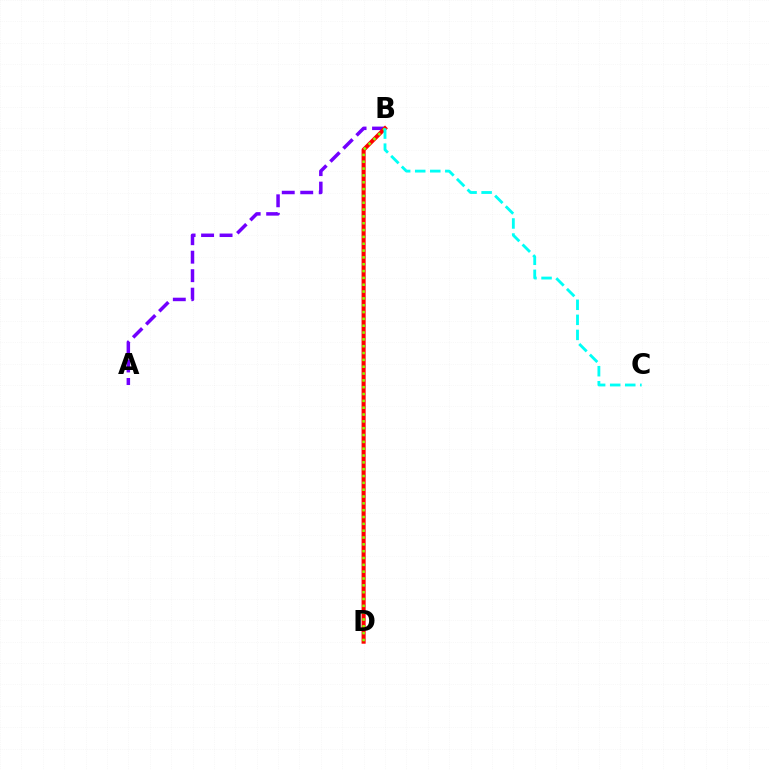{('A', 'B'): [{'color': '#7200ff', 'line_style': 'dashed', 'thickness': 2.51}], ('B', 'D'): [{'color': '#ff0000', 'line_style': 'solid', 'thickness': 2.93}, {'color': '#84ff00', 'line_style': 'dotted', 'thickness': 1.86}], ('B', 'C'): [{'color': '#00fff6', 'line_style': 'dashed', 'thickness': 2.04}]}